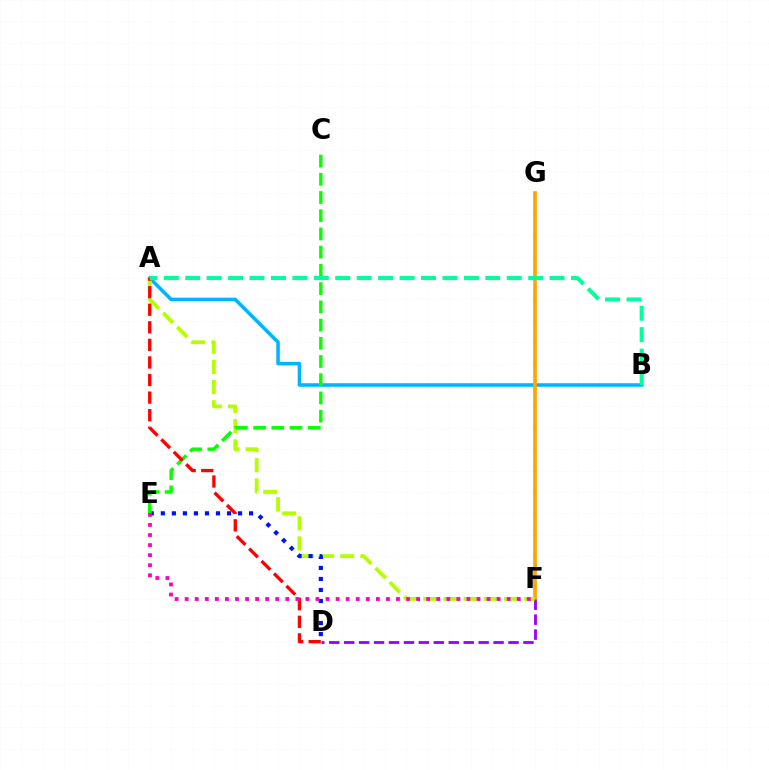{('A', 'B'): [{'color': '#00b5ff', 'line_style': 'solid', 'thickness': 2.55}, {'color': '#00ff9d', 'line_style': 'dashed', 'thickness': 2.91}], ('F', 'G'): [{'color': '#ffa500', 'line_style': 'solid', 'thickness': 2.65}], ('D', 'F'): [{'color': '#9b00ff', 'line_style': 'dashed', 'thickness': 2.03}], ('A', 'F'): [{'color': '#b3ff00', 'line_style': 'dashed', 'thickness': 2.74}], ('D', 'E'): [{'color': '#0010ff', 'line_style': 'dotted', 'thickness': 3.0}], ('C', 'E'): [{'color': '#08ff00', 'line_style': 'dashed', 'thickness': 2.48}], ('A', 'D'): [{'color': '#ff0000', 'line_style': 'dashed', 'thickness': 2.39}], ('E', 'F'): [{'color': '#ff00bd', 'line_style': 'dotted', 'thickness': 2.73}]}